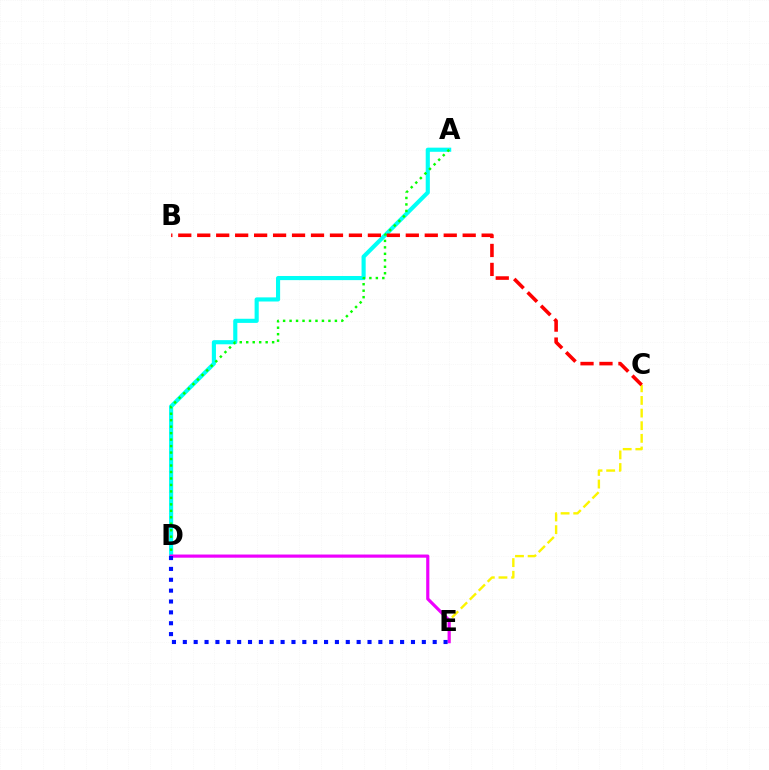{('C', 'E'): [{'color': '#fcf500', 'line_style': 'dashed', 'thickness': 1.72}], ('A', 'D'): [{'color': '#00fff6', 'line_style': 'solid', 'thickness': 2.97}, {'color': '#08ff00', 'line_style': 'dotted', 'thickness': 1.76}], ('B', 'C'): [{'color': '#ff0000', 'line_style': 'dashed', 'thickness': 2.58}], ('D', 'E'): [{'color': '#ee00ff', 'line_style': 'solid', 'thickness': 2.28}, {'color': '#0010ff', 'line_style': 'dotted', 'thickness': 2.95}]}